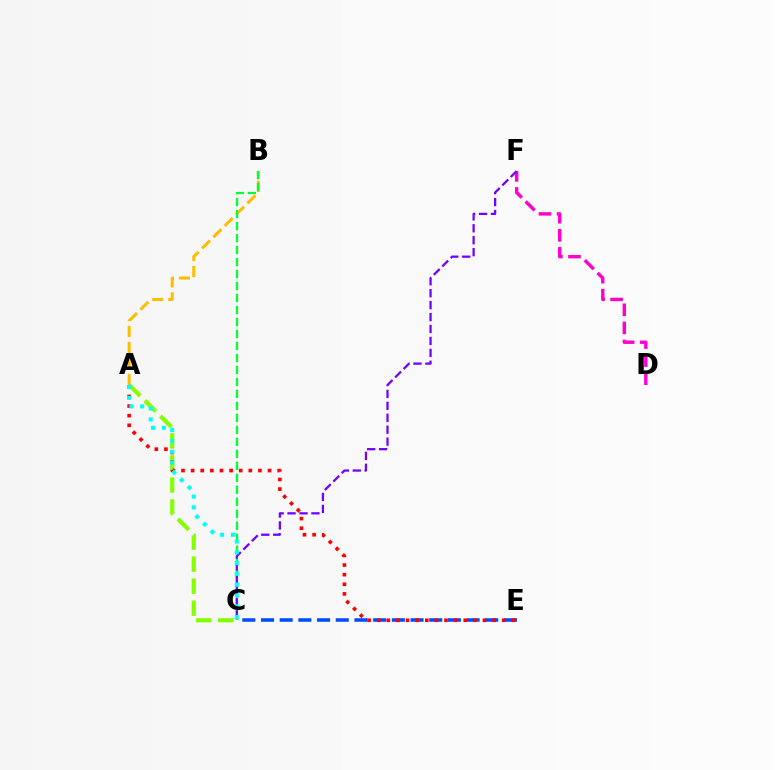{('C', 'E'): [{'color': '#004bff', 'line_style': 'dashed', 'thickness': 2.54}], ('A', 'B'): [{'color': '#ffbd00', 'line_style': 'dashed', 'thickness': 2.17}], ('A', 'C'): [{'color': '#84ff00', 'line_style': 'dashed', 'thickness': 2.99}, {'color': '#00fff6', 'line_style': 'dotted', 'thickness': 2.93}], ('A', 'E'): [{'color': '#ff0000', 'line_style': 'dotted', 'thickness': 2.61}], ('D', 'F'): [{'color': '#ff00cf', 'line_style': 'dashed', 'thickness': 2.46}], ('B', 'C'): [{'color': '#00ff39', 'line_style': 'dashed', 'thickness': 1.63}], ('C', 'F'): [{'color': '#7200ff', 'line_style': 'dashed', 'thickness': 1.62}]}